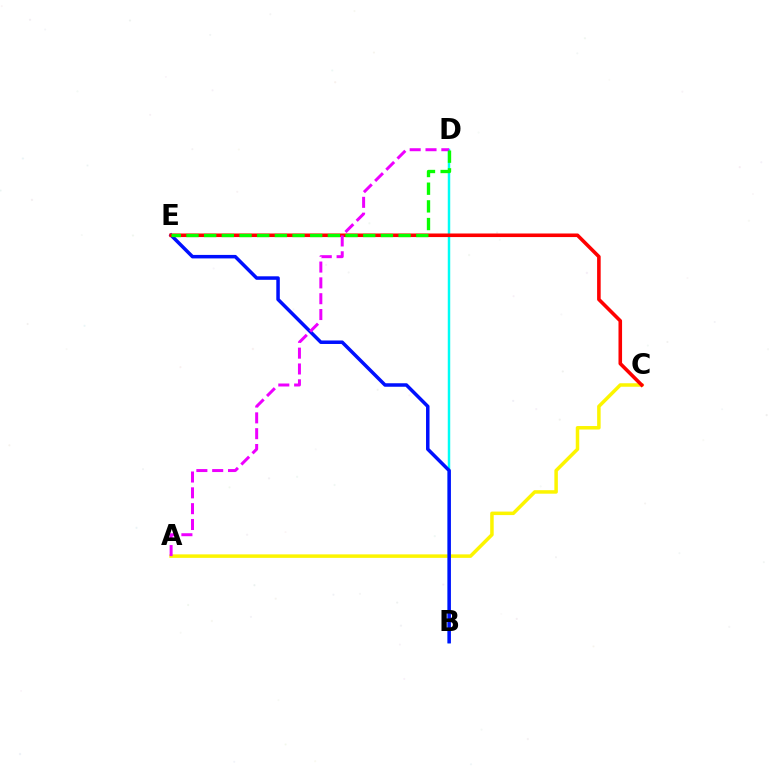{('A', 'C'): [{'color': '#fcf500', 'line_style': 'solid', 'thickness': 2.52}], ('B', 'D'): [{'color': '#00fff6', 'line_style': 'solid', 'thickness': 1.78}], ('B', 'E'): [{'color': '#0010ff', 'line_style': 'solid', 'thickness': 2.52}], ('C', 'E'): [{'color': '#ff0000', 'line_style': 'solid', 'thickness': 2.58}], ('A', 'D'): [{'color': '#ee00ff', 'line_style': 'dashed', 'thickness': 2.15}], ('D', 'E'): [{'color': '#08ff00', 'line_style': 'dashed', 'thickness': 2.4}]}